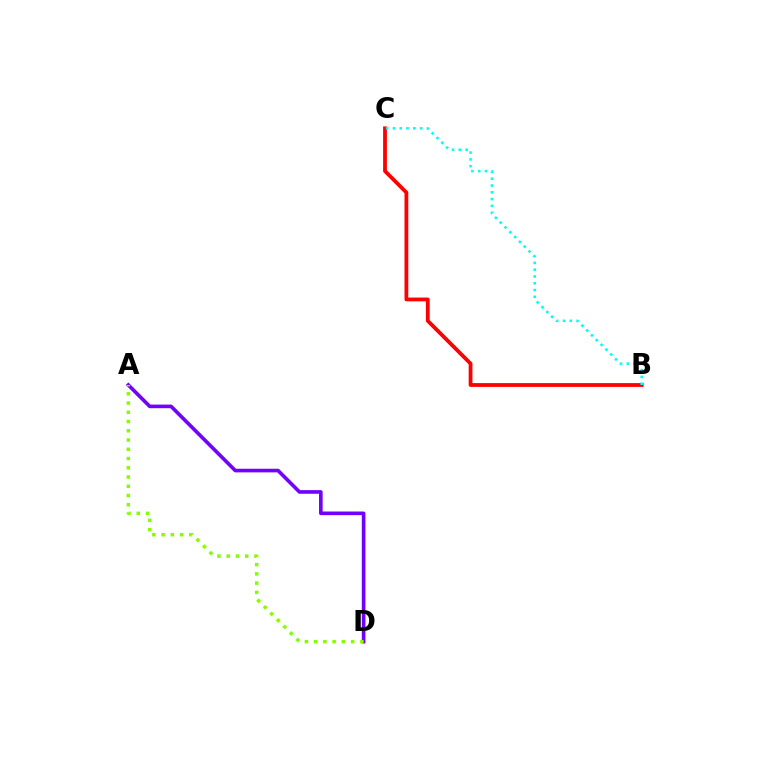{('B', 'C'): [{'color': '#ff0000', 'line_style': 'solid', 'thickness': 2.72}, {'color': '#00fff6', 'line_style': 'dotted', 'thickness': 1.85}], ('A', 'D'): [{'color': '#7200ff', 'line_style': 'solid', 'thickness': 2.61}, {'color': '#84ff00', 'line_style': 'dotted', 'thickness': 2.51}]}